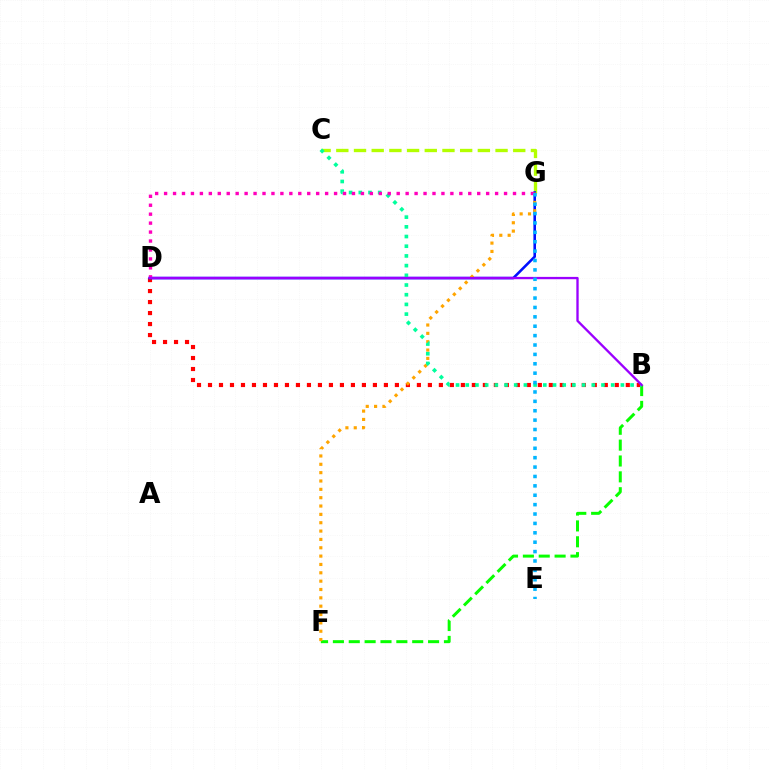{('C', 'G'): [{'color': '#b3ff00', 'line_style': 'dashed', 'thickness': 2.4}], ('B', 'D'): [{'color': '#ff0000', 'line_style': 'dotted', 'thickness': 2.99}, {'color': '#9b00ff', 'line_style': 'solid', 'thickness': 1.68}], ('D', 'G'): [{'color': '#0010ff', 'line_style': 'solid', 'thickness': 1.86}, {'color': '#ff00bd', 'line_style': 'dotted', 'thickness': 2.43}], ('B', 'F'): [{'color': '#08ff00', 'line_style': 'dashed', 'thickness': 2.15}], ('F', 'G'): [{'color': '#ffa500', 'line_style': 'dotted', 'thickness': 2.27}], ('B', 'C'): [{'color': '#00ff9d', 'line_style': 'dotted', 'thickness': 2.63}], ('E', 'G'): [{'color': '#00b5ff', 'line_style': 'dotted', 'thickness': 2.55}]}